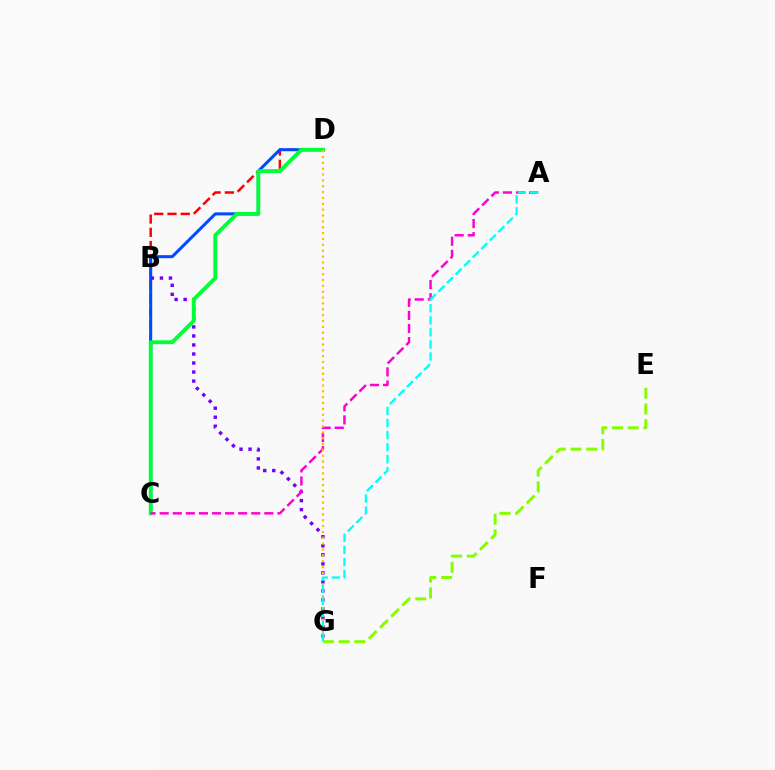{('C', 'D'): [{'color': '#ff0000', 'line_style': 'dashed', 'thickness': 1.8}, {'color': '#004bff', 'line_style': 'solid', 'thickness': 2.19}, {'color': '#00ff39', 'line_style': 'solid', 'thickness': 2.78}], ('B', 'G'): [{'color': '#7200ff', 'line_style': 'dotted', 'thickness': 2.45}], ('A', 'C'): [{'color': '#ff00cf', 'line_style': 'dashed', 'thickness': 1.78}], ('E', 'G'): [{'color': '#84ff00', 'line_style': 'dashed', 'thickness': 2.14}], ('D', 'G'): [{'color': '#ffbd00', 'line_style': 'dotted', 'thickness': 1.59}], ('A', 'G'): [{'color': '#00fff6', 'line_style': 'dashed', 'thickness': 1.64}]}